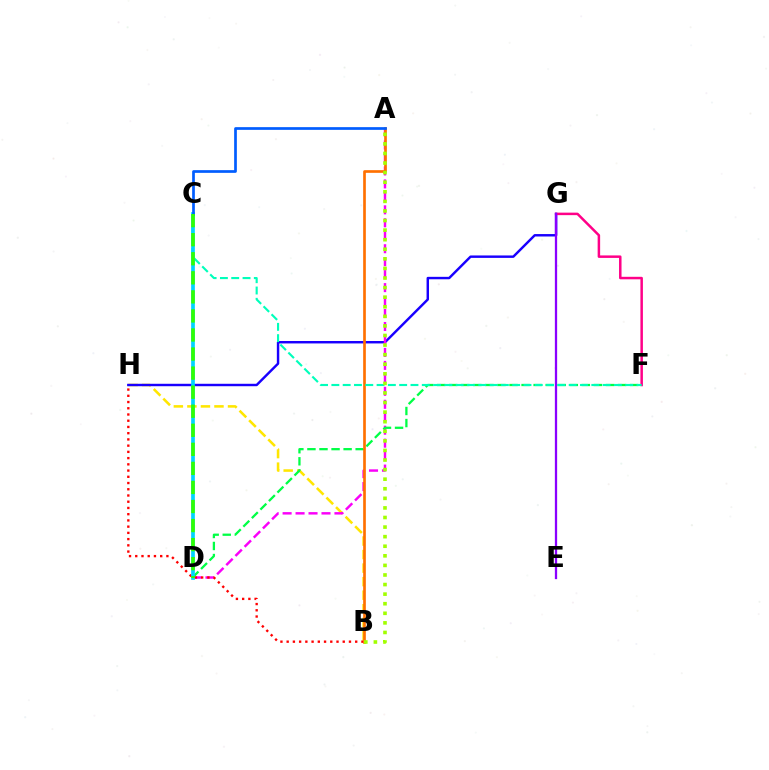{('B', 'H'): [{'color': '#ffe600', 'line_style': 'dashed', 'thickness': 1.84}, {'color': '#ff0000', 'line_style': 'dotted', 'thickness': 1.69}], ('G', 'H'): [{'color': '#1900ff', 'line_style': 'solid', 'thickness': 1.76}], ('F', 'G'): [{'color': '#ff0088', 'line_style': 'solid', 'thickness': 1.8}], ('E', 'G'): [{'color': '#8a00ff', 'line_style': 'solid', 'thickness': 1.63}], ('A', 'D'): [{'color': '#fa00f9', 'line_style': 'dashed', 'thickness': 1.76}], ('D', 'F'): [{'color': '#00ff45', 'line_style': 'dashed', 'thickness': 1.64}], ('A', 'B'): [{'color': '#ff7000', 'line_style': 'solid', 'thickness': 1.92}, {'color': '#a2ff00', 'line_style': 'dotted', 'thickness': 2.6}], ('C', 'F'): [{'color': '#00ffbb', 'line_style': 'dashed', 'thickness': 1.54}], ('C', 'D'): [{'color': '#00d3ff', 'line_style': 'solid', 'thickness': 2.66}, {'color': '#31ff00', 'line_style': 'dashed', 'thickness': 2.59}], ('A', 'C'): [{'color': '#005dff', 'line_style': 'solid', 'thickness': 1.94}]}